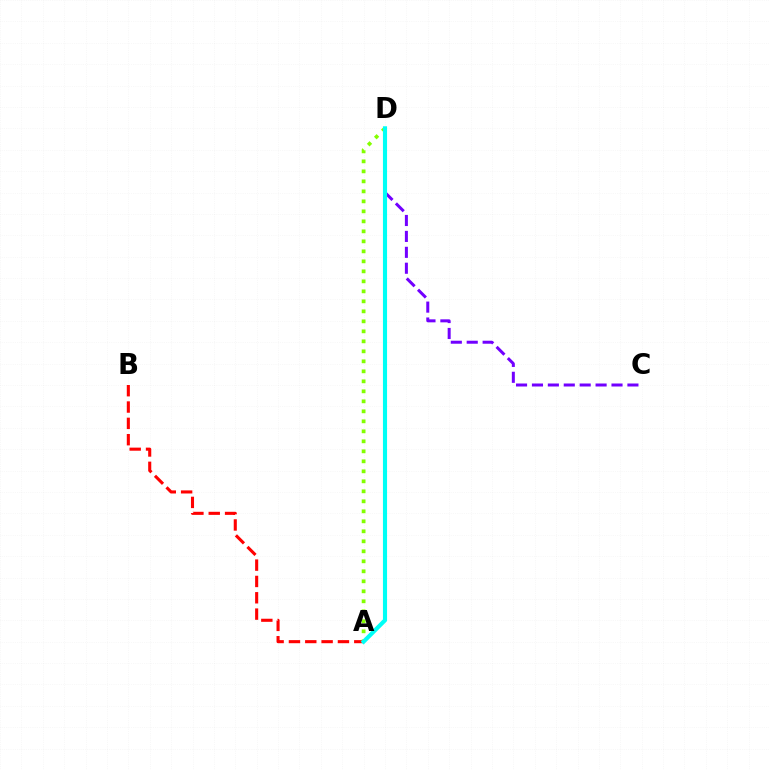{('A', 'B'): [{'color': '#ff0000', 'line_style': 'dashed', 'thickness': 2.22}], ('A', 'D'): [{'color': '#84ff00', 'line_style': 'dotted', 'thickness': 2.72}, {'color': '#00fff6', 'line_style': 'solid', 'thickness': 2.97}], ('C', 'D'): [{'color': '#7200ff', 'line_style': 'dashed', 'thickness': 2.16}]}